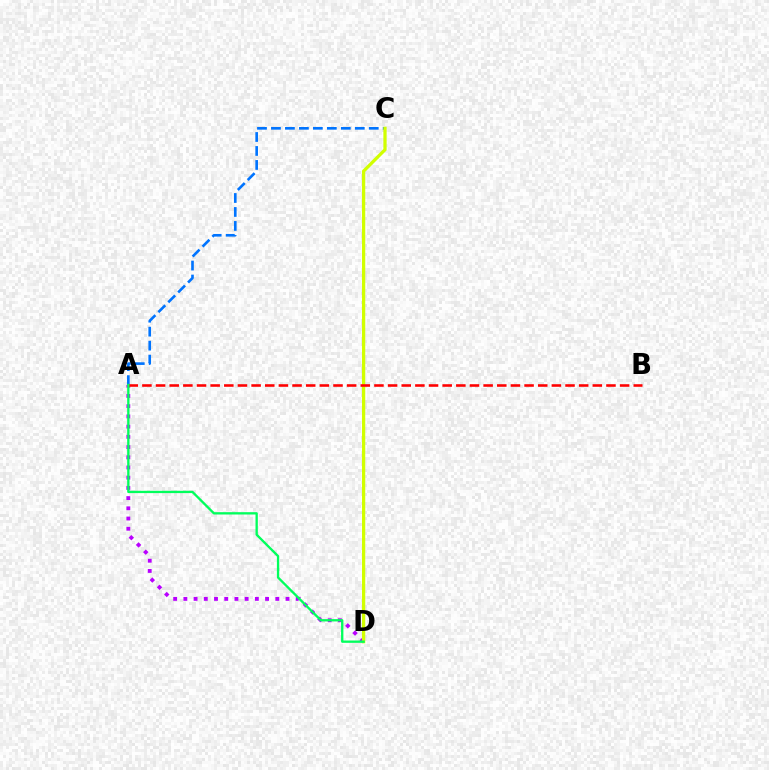{('A', 'C'): [{'color': '#0074ff', 'line_style': 'dashed', 'thickness': 1.9}], ('A', 'D'): [{'color': '#b900ff', 'line_style': 'dotted', 'thickness': 2.77}, {'color': '#00ff5c', 'line_style': 'solid', 'thickness': 1.67}], ('C', 'D'): [{'color': '#d1ff00', 'line_style': 'solid', 'thickness': 2.34}], ('A', 'B'): [{'color': '#ff0000', 'line_style': 'dashed', 'thickness': 1.85}]}